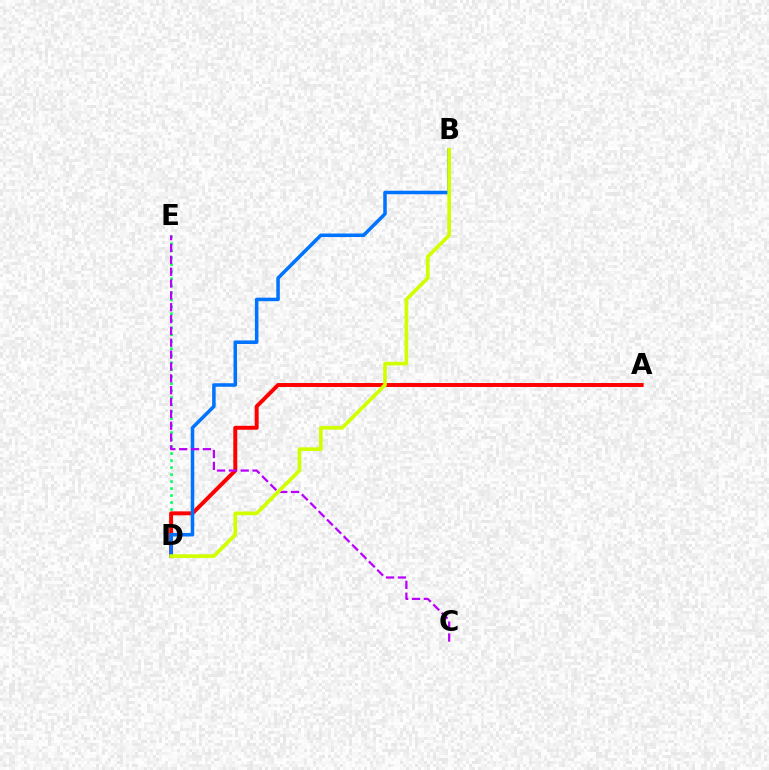{('D', 'E'): [{'color': '#00ff5c', 'line_style': 'dotted', 'thickness': 1.9}], ('A', 'D'): [{'color': '#ff0000', 'line_style': 'solid', 'thickness': 2.84}], ('B', 'D'): [{'color': '#0074ff', 'line_style': 'solid', 'thickness': 2.54}, {'color': '#d1ff00', 'line_style': 'solid', 'thickness': 2.64}], ('C', 'E'): [{'color': '#b900ff', 'line_style': 'dashed', 'thickness': 1.61}]}